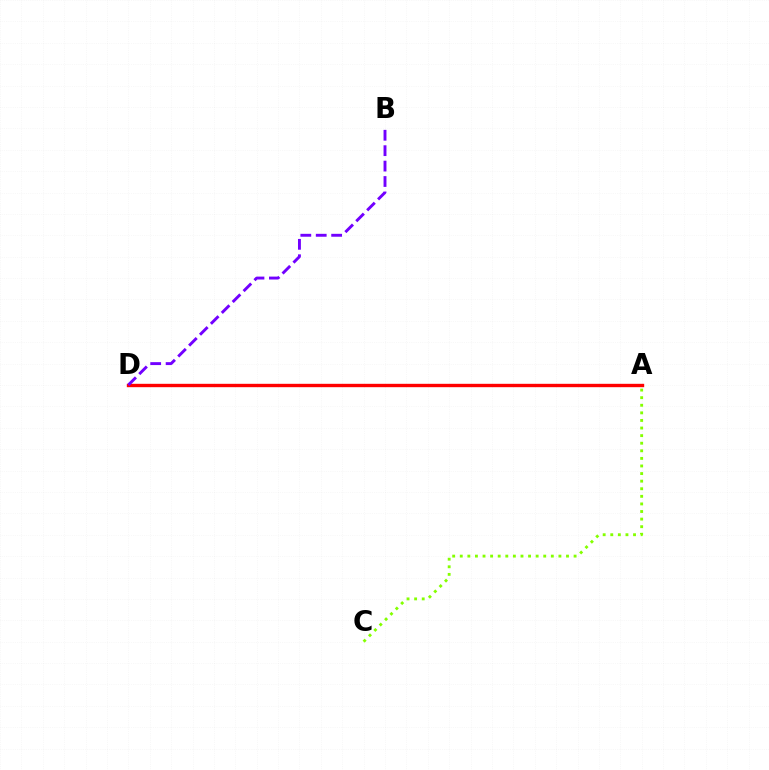{('A', 'D'): [{'color': '#00fff6', 'line_style': 'dotted', 'thickness': 2.14}, {'color': '#ff0000', 'line_style': 'solid', 'thickness': 2.43}], ('A', 'C'): [{'color': '#84ff00', 'line_style': 'dotted', 'thickness': 2.06}], ('B', 'D'): [{'color': '#7200ff', 'line_style': 'dashed', 'thickness': 2.09}]}